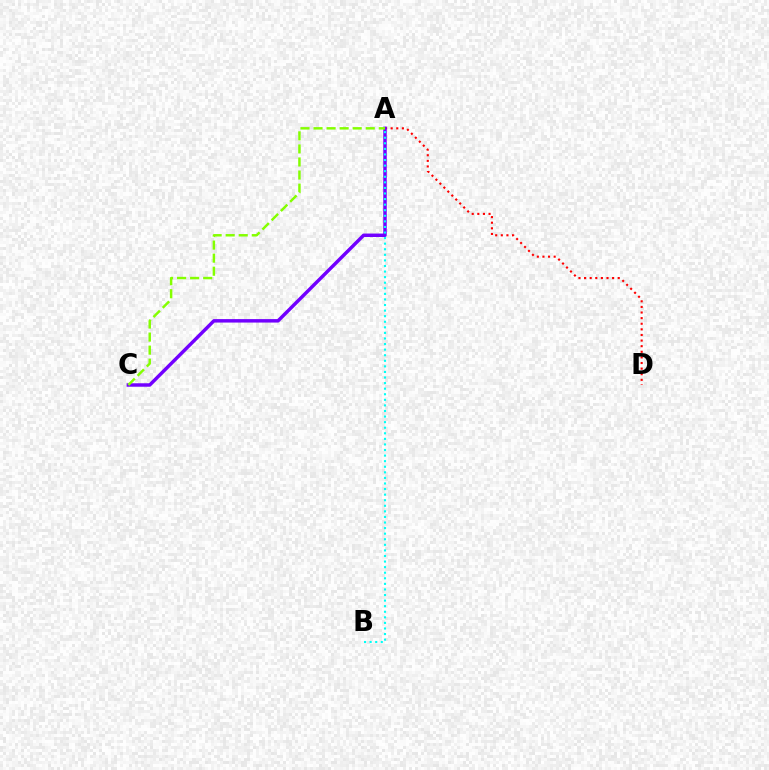{('A', 'D'): [{'color': '#ff0000', 'line_style': 'dotted', 'thickness': 1.52}], ('A', 'C'): [{'color': '#7200ff', 'line_style': 'solid', 'thickness': 2.49}, {'color': '#84ff00', 'line_style': 'dashed', 'thickness': 1.77}], ('A', 'B'): [{'color': '#00fff6', 'line_style': 'dotted', 'thickness': 1.52}]}